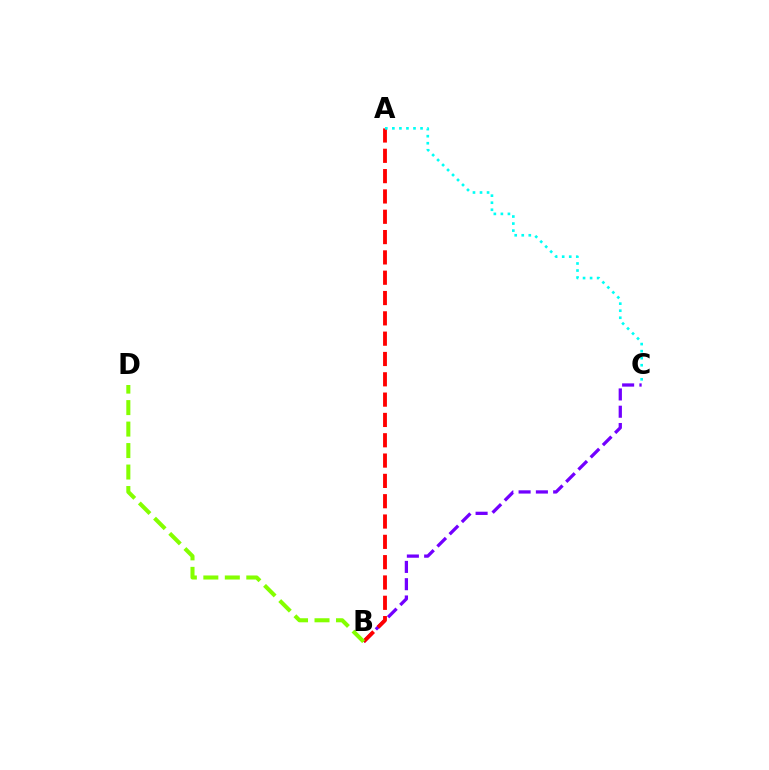{('B', 'C'): [{'color': '#7200ff', 'line_style': 'dashed', 'thickness': 2.35}], ('A', 'B'): [{'color': '#ff0000', 'line_style': 'dashed', 'thickness': 2.76}], ('B', 'D'): [{'color': '#84ff00', 'line_style': 'dashed', 'thickness': 2.92}], ('A', 'C'): [{'color': '#00fff6', 'line_style': 'dotted', 'thickness': 1.91}]}